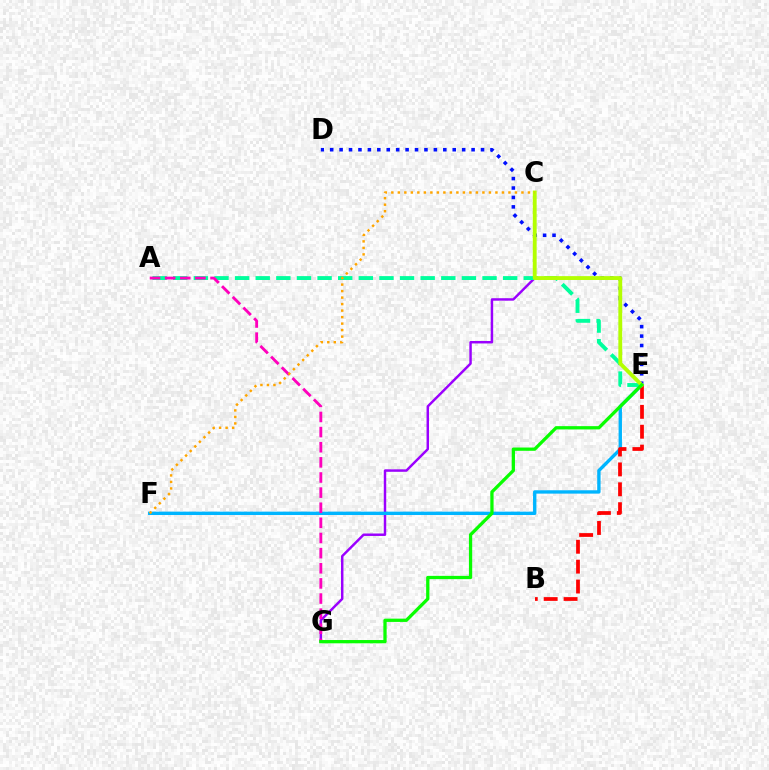{('D', 'E'): [{'color': '#0010ff', 'line_style': 'dotted', 'thickness': 2.56}], ('C', 'G'): [{'color': '#9b00ff', 'line_style': 'solid', 'thickness': 1.77}], ('E', 'F'): [{'color': '#00b5ff', 'line_style': 'solid', 'thickness': 2.42}], ('A', 'E'): [{'color': '#00ff9d', 'line_style': 'dashed', 'thickness': 2.8}], ('A', 'G'): [{'color': '#ff00bd', 'line_style': 'dashed', 'thickness': 2.06}], ('B', 'E'): [{'color': '#ff0000', 'line_style': 'dashed', 'thickness': 2.7}], ('C', 'E'): [{'color': '#b3ff00', 'line_style': 'solid', 'thickness': 2.78}], ('E', 'G'): [{'color': '#08ff00', 'line_style': 'solid', 'thickness': 2.35}], ('C', 'F'): [{'color': '#ffa500', 'line_style': 'dotted', 'thickness': 1.77}]}